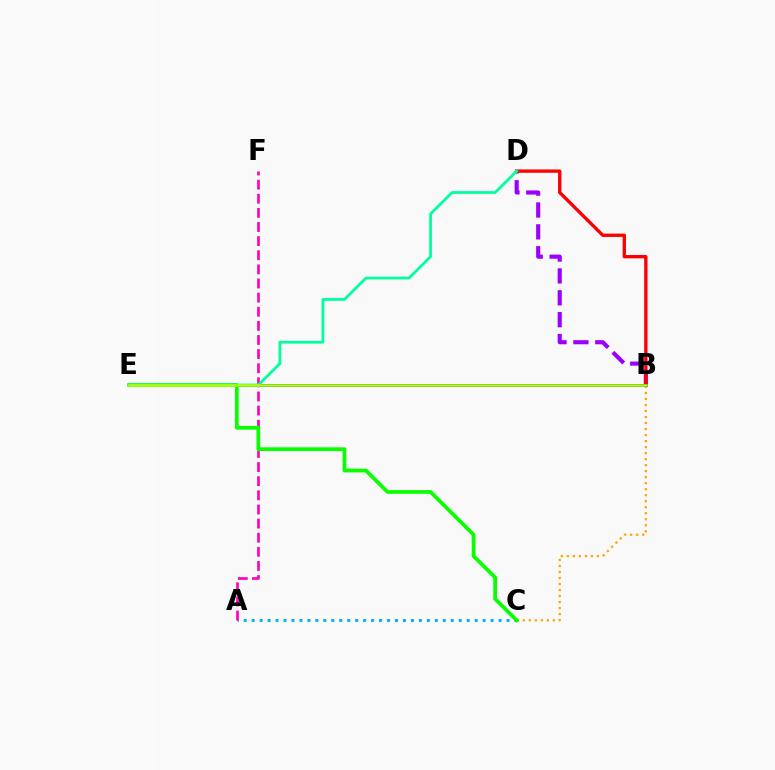{('B', 'D'): [{'color': '#9b00ff', 'line_style': 'dashed', 'thickness': 2.97}, {'color': '#ff0000', 'line_style': 'solid', 'thickness': 2.41}], ('B', 'C'): [{'color': '#ffa500', 'line_style': 'dotted', 'thickness': 1.63}], ('B', 'E'): [{'color': '#0010ff', 'line_style': 'solid', 'thickness': 2.13}, {'color': '#b3ff00', 'line_style': 'solid', 'thickness': 1.87}], ('A', 'C'): [{'color': '#00b5ff', 'line_style': 'dotted', 'thickness': 2.16}], ('A', 'F'): [{'color': '#ff00bd', 'line_style': 'dashed', 'thickness': 1.92}], ('C', 'E'): [{'color': '#08ff00', 'line_style': 'solid', 'thickness': 2.69}], ('D', 'E'): [{'color': '#00ff9d', 'line_style': 'solid', 'thickness': 2.0}]}